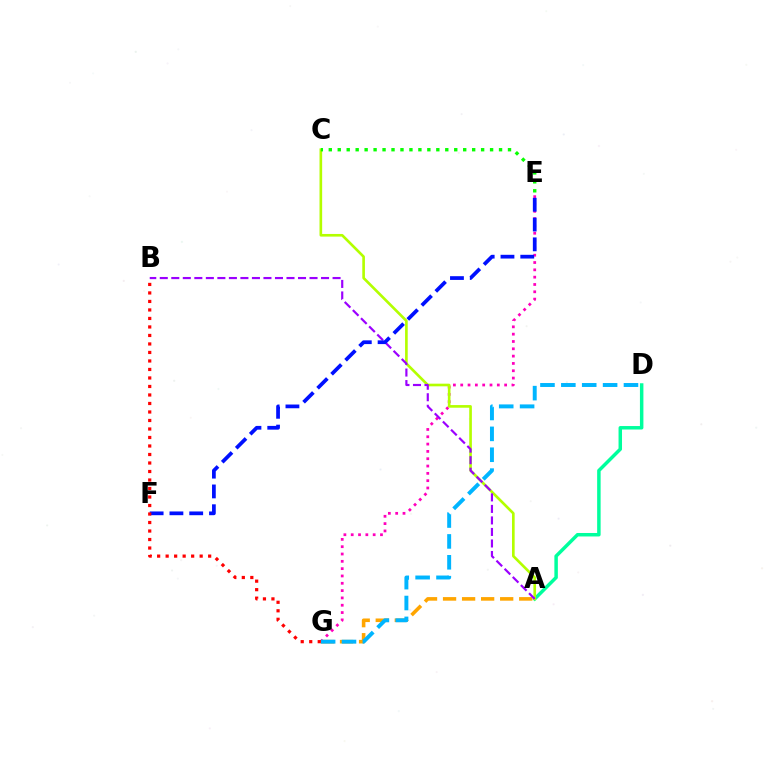{('A', 'D'): [{'color': '#00ff9d', 'line_style': 'solid', 'thickness': 2.5}], ('E', 'G'): [{'color': '#ff00bd', 'line_style': 'dotted', 'thickness': 1.99}], ('A', 'C'): [{'color': '#b3ff00', 'line_style': 'solid', 'thickness': 1.91}], ('A', 'G'): [{'color': '#ffa500', 'line_style': 'dashed', 'thickness': 2.59}], ('A', 'B'): [{'color': '#9b00ff', 'line_style': 'dashed', 'thickness': 1.57}], ('E', 'F'): [{'color': '#0010ff', 'line_style': 'dashed', 'thickness': 2.69}], ('D', 'G'): [{'color': '#00b5ff', 'line_style': 'dashed', 'thickness': 2.84}], ('C', 'E'): [{'color': '#08ff00', 'line_style': 'dotted', 'thickness': 2.43}], ('B', 'G'): [{'color': '#ff0000', 'line_style': 'dotted', 'thickness': 2.31}]}